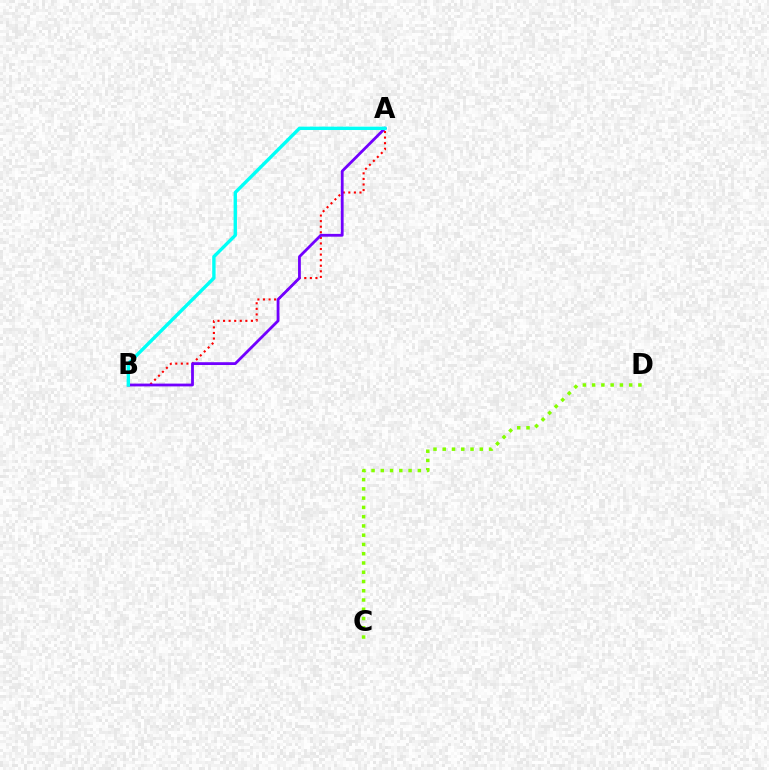{('A', 'B'): [{'color': '#ff0000', 'line_style': 'dotted', 'thickness': 1.51}, {'color': '#7200ff', 'line_style': 'solid', 'thickness': 2.01}, {'color': '#00fff6', 'line_style': 'solid', 'thickness': 2.43}], ('C', 'D'): [{'color': '#84ff00', 'line_style': 'dotted', 'thickness': 2.52}]}